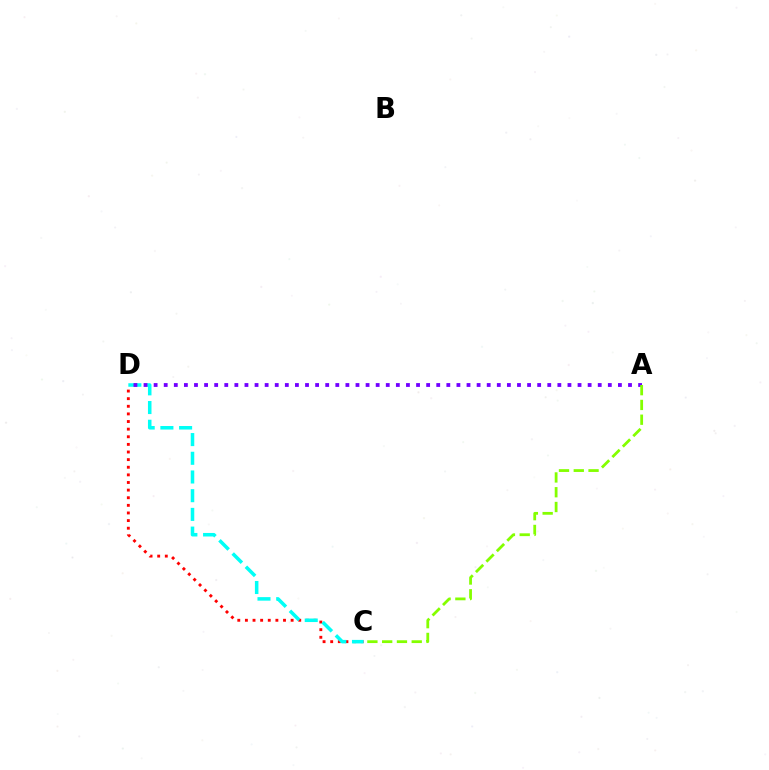{('C', 'D'): [{'color': '#ff0000', 'line_style': 'dotted', 'thickness': 2.07}, {'color': '#00fff6', 'line_style': 'dashed', 'thickness': 2.54}], ('A', 'D'): [{'color': '#7200ff', 'line_style': 'dotted', 'thickness': 2.74}], ('A', 'C'): [{'color': '#84ff00', 'line_style': 'dashed', 'thickness': 2.01}]}